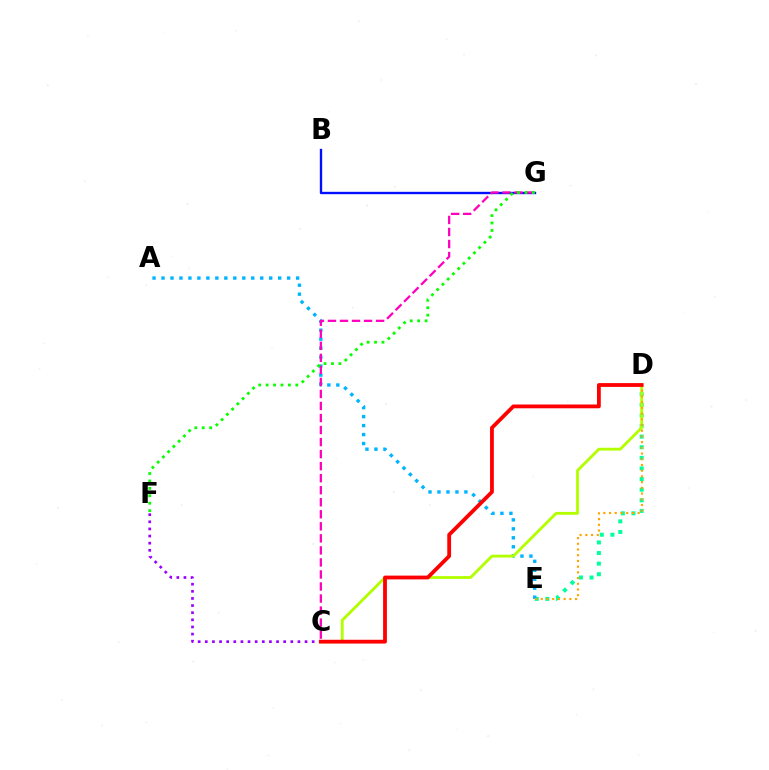{('D', 'E'): [{'color': '#00ff9d', 'line_style': 'dotted', 'thickness': 2.88}, {'color': '#ffa500', 'line_style': 'dotted', 'thickness': 1.55}], ('A', 'E'): [{'color': '#00b5ff', 'line_style': 'dotted', 'thickness': 2.44}], ('B', 'G'): [{'color': '#0010ff', 'line_style': 'solid', 'thickness': 1.69}], ('C', 'D'): [{'color': '#b3ff00', 'line_style': 'solid', 'thickness': 2.05}, {'color': '#ff0000', 'line_style': 'solid', 'thickness': 2.73}], ('C', 'G'): [{'color': '#ff00bd', 'line_style': 'dashed', 'thickness': 1.63}], ('C', 'F'): [{'color': '#9b00ff', 'line_style': 'dotted', 'thickness': 1.94}], ('F', 'G'): [{'color': '#08ff00', 'line_style': 'dotted', 'thickness': 2.02}]}